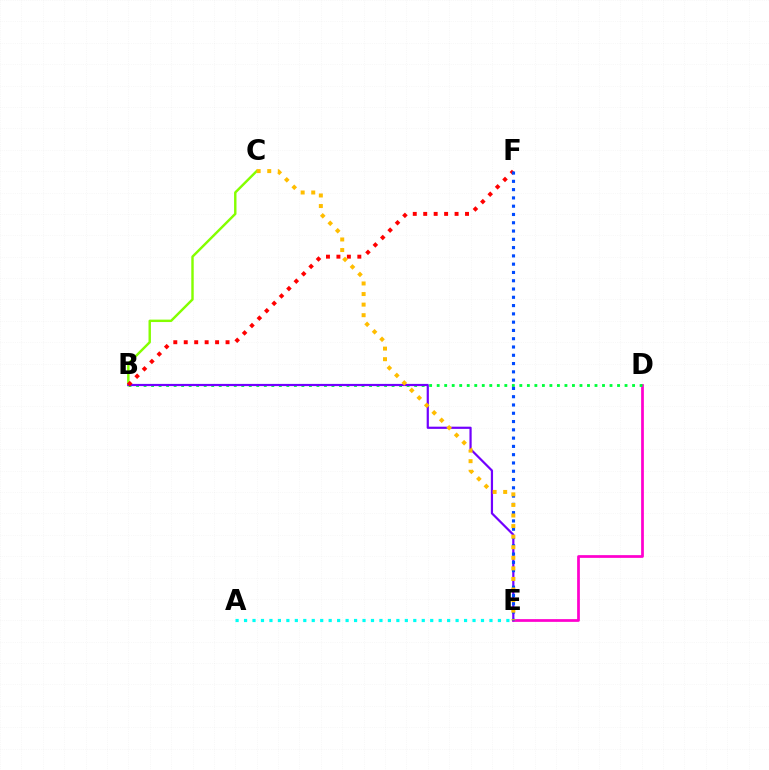{('D', 'E'): [{'color': '#ff00cf', 'line_style': 'solid', 'thickness': 1.97}], ('B', 'D'): [{'color': '#00ff39', 'line_style': 'dotted', 'thickness': 2.04}], ('B', 'C'): [{'color': '#84ff00', 'line_style': 'solid', 'thickness': 1.75}], ('A', 'E'): [{'color': '#00fff6', 'line_style': 'dotted', 'thickness': 2.3}], ('B', 'E'): [{'color': '#7200ff', 'line_style': 'solid', 'thickness': 1.59}], ('B', 'F'): [{'color': '#ff0000', 'line_style': 'dotted', 'thickness': 2.84}], ('E', 'F'): [{'color': '#004bff', 'line_style': 'dotted', 'thickness': 2.25}], ('C', 'E'): [{'color': '#ffbd00', 'line_style': 'dotted', 'thickness': 2.87}]}